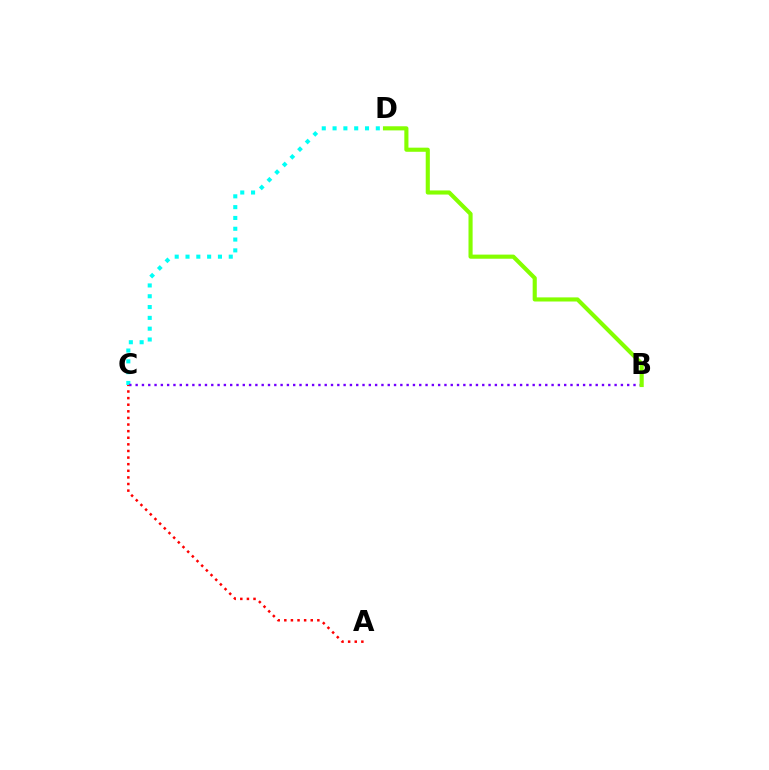{('C', 'D'): [{'color': '#00fff6', 'line_style': 'dotted', 'thickness': 2.94}], ('B', 'C'): [{'color': '#7200ff', 'line_style': 'dotted', 'thickness': 1.71}], ('B', 'D'): [{'color': '#84ff00', 'line_style': 'solid', 'thickness': 2.96}], ('A', 'C'): [{'color': '#ff0000', 'line_style': 'dotted', 'thickness': 1.8}]}